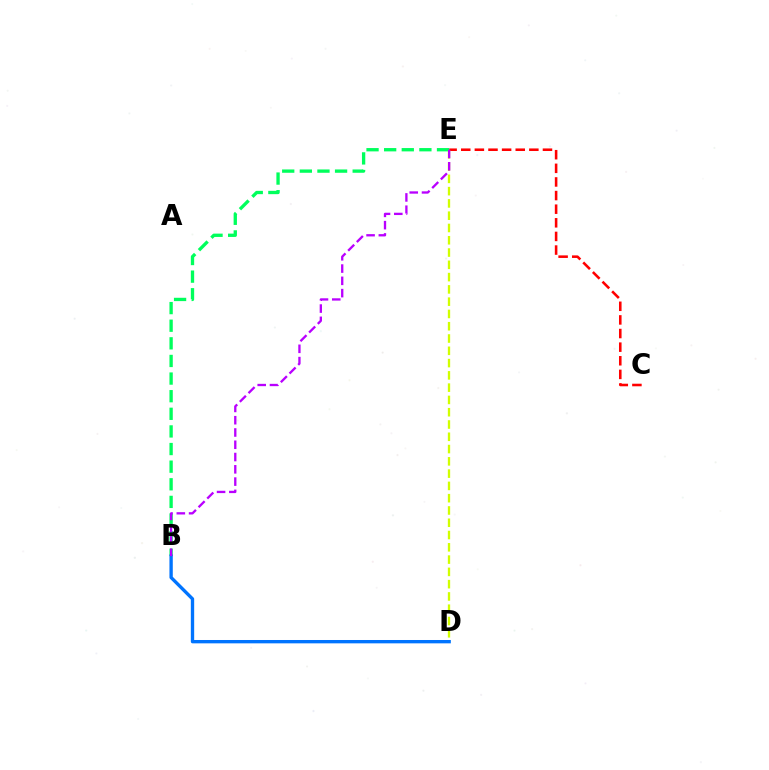{('C', 'E'): [{'color': '#ff0000', 'line_style': 'dashed', 'thickness': 1.85}], ('B', 'E'): [{'color': '#00ff5c', 'line_style': 'dashed', 'thickness': 2.39}, {'color': '#b900ff', 'line_style': 'dashed', 'thickness': 1.67}], ('D', 'E'): [{'color': '#d1ff00', 'line_style': 'dashed', 'thickness': 1.67}], ('B', 'D'): [{'color': '#0074ff', 'line_style': 'solid', 'thickness': 2.41}]}